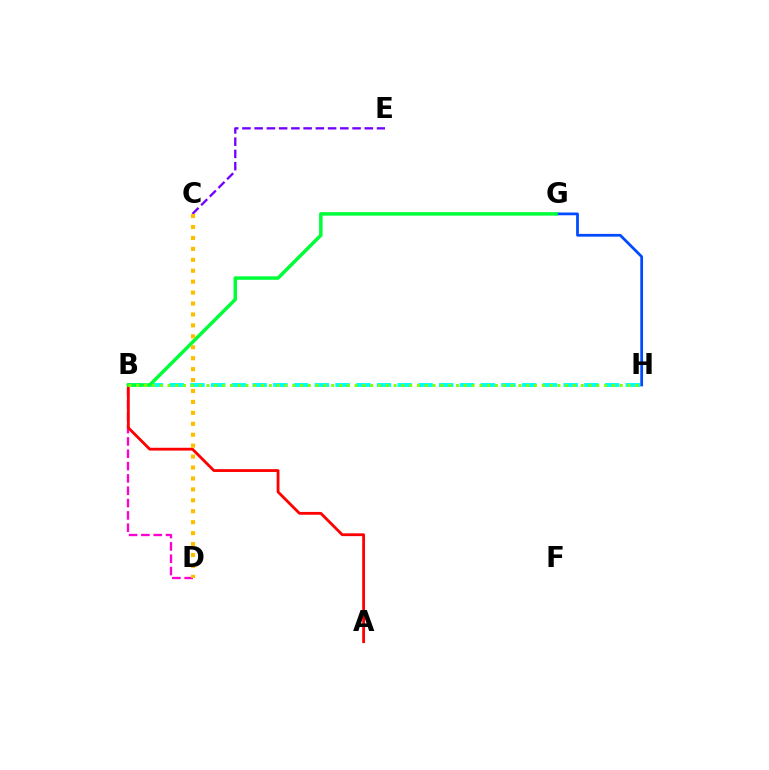{('C', 'E'): [{'color': '#7200ff', 'line_style': 'dashed', 'thickness': 1.66}], ('B', 'D'): [{'color': '#ff00cf', 'line_style': 'dashed', 'thickness': 1.67}], ('B', 'H'): [{'color': '#00fff6', 'line_style': 'dashed', 'thickness': 2.82}, {'color': '#84ff00', 'line_style': 'dotted', 'thickness': 2.12}], ('G', 'H'): [{'color': '#004bff', 'line_style': 'solid', 'thickness': 1.99}], ('A', 'B'): [{'color': '#ff0000', 'line_style': 'solid', 'thickness': 2.02}], ('B', 'G'): [{'color': '#00ff39', 'line_style': 'solid', 'thickness': 2.52}], ('C', 'D'): [{'color': '#ffbd00', 'line_style': 'dotted', 'thickness': 2.97}]}